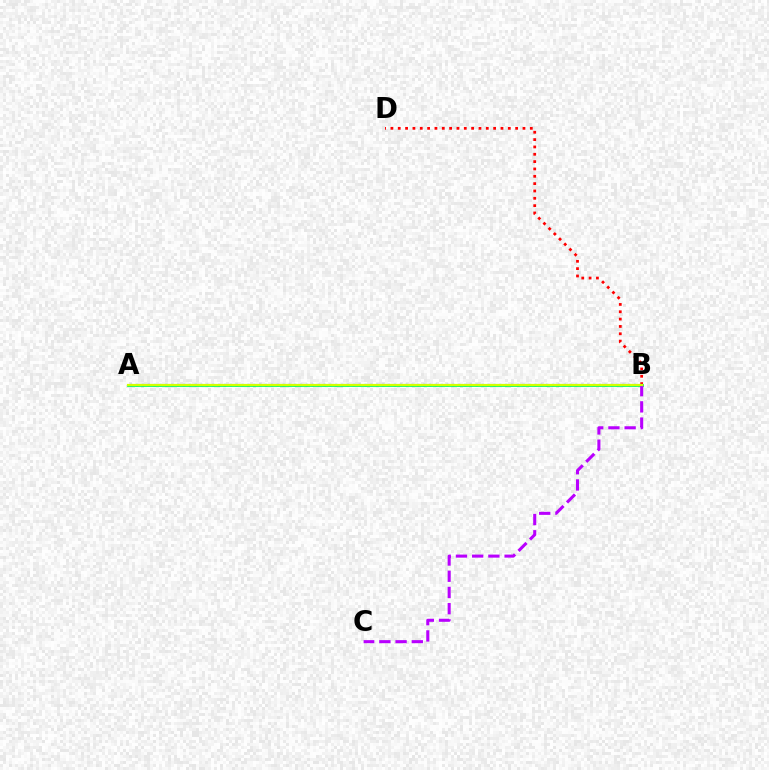{('A', 'B'): [{'color': '#00ff5c', 'line_style': 'solid', 'thickness': 1.98}, {'color': '#0074ff', 'line_style': 'dotted', 'thickness': 1.59}, {'color': '#d1ff00', 'line_style': 'solid', 'thickness': 1.58}], ('B', 'D'): [{'color': '#ff0000', 'line_style': 'dotted', 'thickness': 1.99}], ('B', 'C'): [{'color': '#b900ff', 'line_style': 'dashed', 'thickness': 2.2}]}